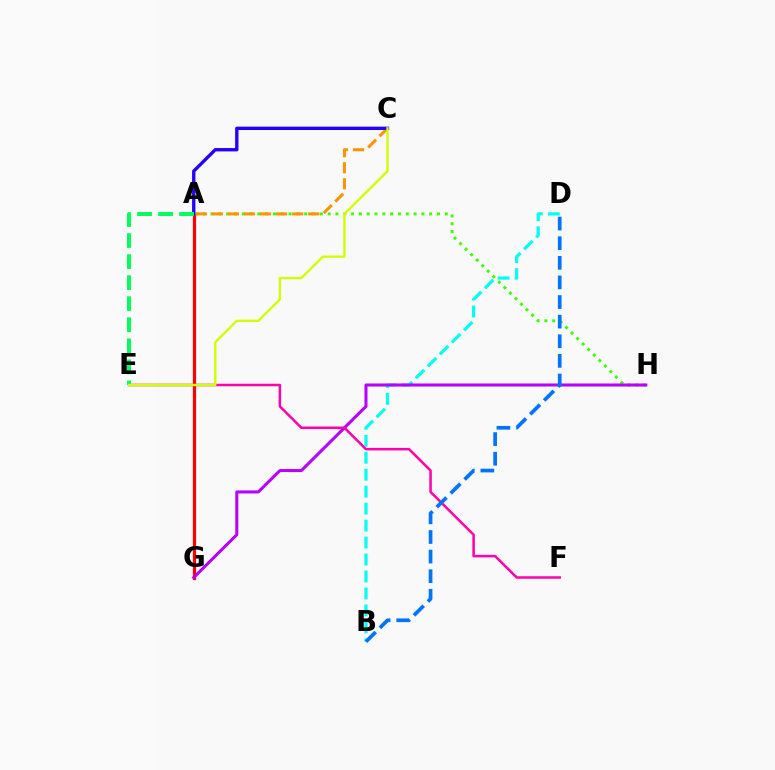{('A', 'G'): [{'color': '#ff0000', 'line_style': 'solid', 'thickness': 2.32}], ('B', 'D'): [{'color': '#00fff6', 'line_style': 'dashed', 'thickness': 2.3}, {'color': '#0074ff', 'line_style': 'dashed', 'thickness': 2.66}], ('A', 'H'): [{'color': '#3dff00', 'line_style': 'dotted', 'thickness': 2.12}], ('G', 'H'): [{'color': '#b900ff', 'line_style': 'solid', 'thickness': 2.19}], ('E', 'F'): [{'color': '#ff00ac', 'line_style': 'solid', 'thickness': 1.81}], ('A', 'C'): [{'color': '#ff9400', 'line_style': 'dashed', 'thickness': 2.18}, {'color': '#2500ff', 'line_style': 'solid', 'thickness': 2.42}], ('A', 'E'): [{'color': '#00ff5c', 'line_style': 'dashed', 'thickness': 2.86}], ('C', 'E'): [{'color': '#d1ff00', 'line_style': 'solid', 'thickness': 1.7}]}